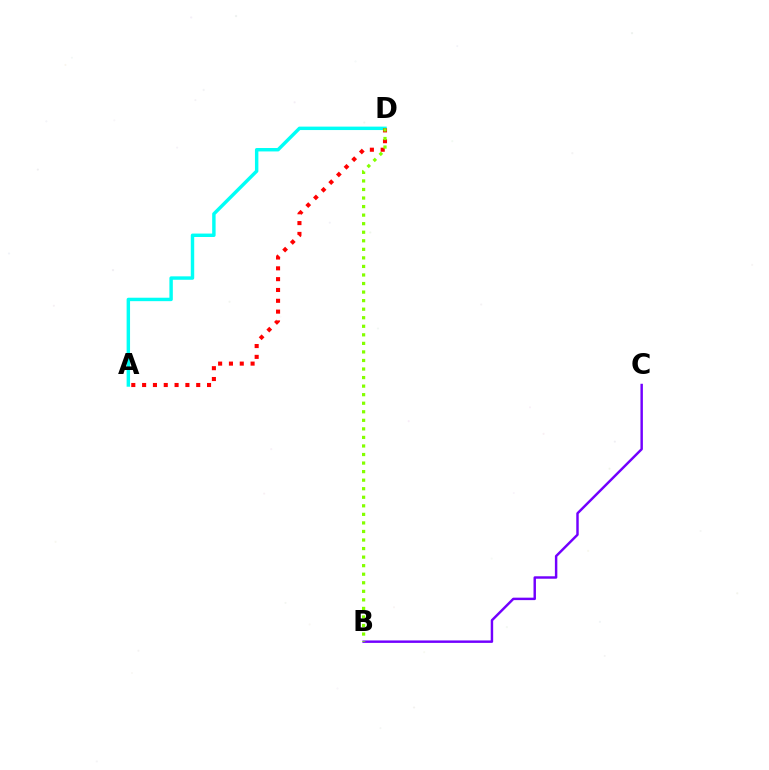{('A', 'D'): [{'color': '#00fff6', 'line_style': 'solid', 'thickness': 2.47}, {'color': '#ff0000', 'line_style': 'dotted', 'thickness': 2.94}], ('B', 'C'): [{'color': '#7200ff', 'line_style': 'solid', 'thickness': 1.76}], ('B', 'D'): [{'color': '#84ff00', 'line_style': 'dotted', 'thickness': 2.32}]}